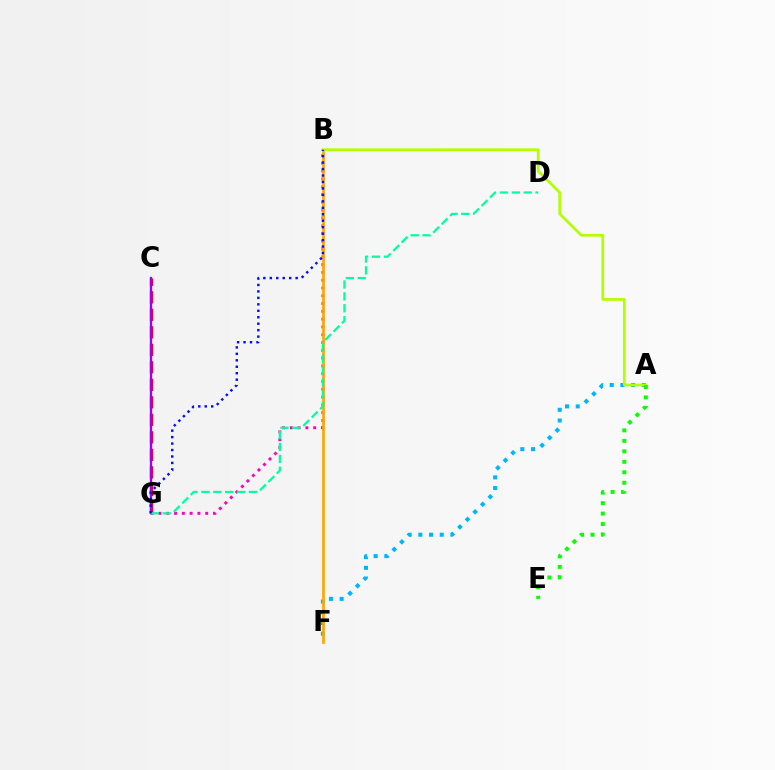{('B', 'G'): [{'color': '#ff00bd', 'line_style': 'dotted', 'thickness': 2.12}, {'color': '#0010ff', 'line_style': 'dotted', 'thickness': 1.75}], ('C', 'G'): [{'color': '#ff0000', 'line_style': 'dashed', 'thickness': 2.38}, {'color': '#9b00ff', 'line_style': 'solid', 'thickness': 1.67}], ('A', 'F'): [{'color': '#00b5ff', 'line_style': 'dotted', 'thickness': 2.91}], ('B', 'F'): [{'color': '#ffa500', 'line_style': 'solid', 'thickness': 1.93}], ('A', 'B'): [{'color': '#b3ff00', 'line_style': 'solid', 'thickness': 1.96}], ('A', 'E'): [{'color': '#08ff00', 'line_style': 'dotted', 'thickness': 2.85}], ('D', 'G'): [{'color': '#00ff9d', 'line_style': 'dashed', 'thickness': 1.61}]}